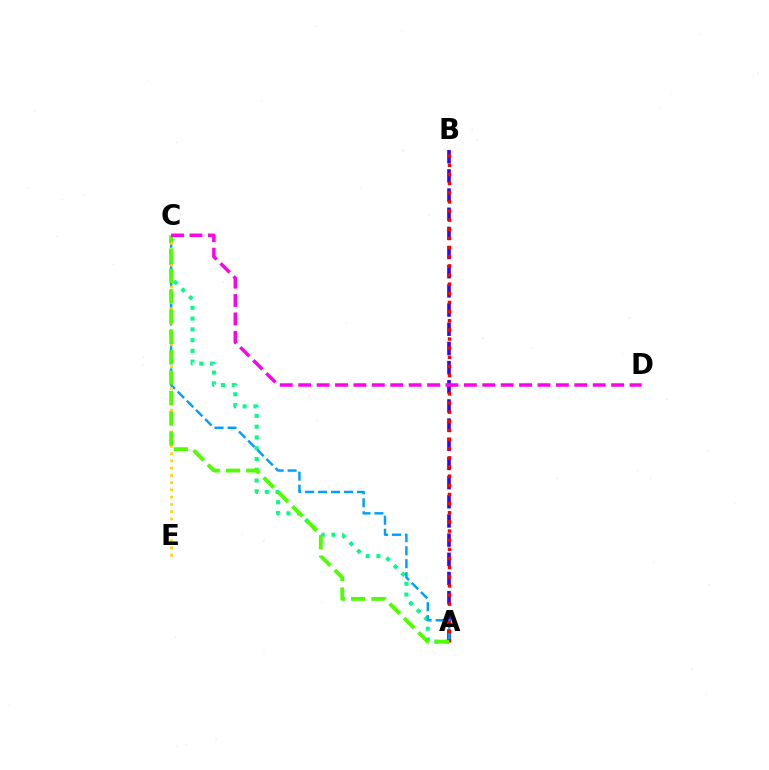{('A', 'C'): [{'color': '#00ff86', 'line_style': 'dotted', 'thickness': 2.93}, {'color': '#009eff', 'line_style': 'dashed', 'thickness': 1.76}, {'color': '#4fff00', 'line_style': 'dashed', 'thickness': 2.76}], ('A', 'B'): [{'color': '#3700ff', 'line_style': 'dashed', 'thickness': 2.6}, {'color': '#ff0000', 'line_style': 'dotted', 'thickness': 2.48}], ('C', 'E'): [{'color': '#ffd500', 'line_style': 'dotted', 'thickness': 1.97}], ('C', 'D'): [{'color': '#ff00ed', 'line_style': 'dashed', 'thickness': 2.5}]}